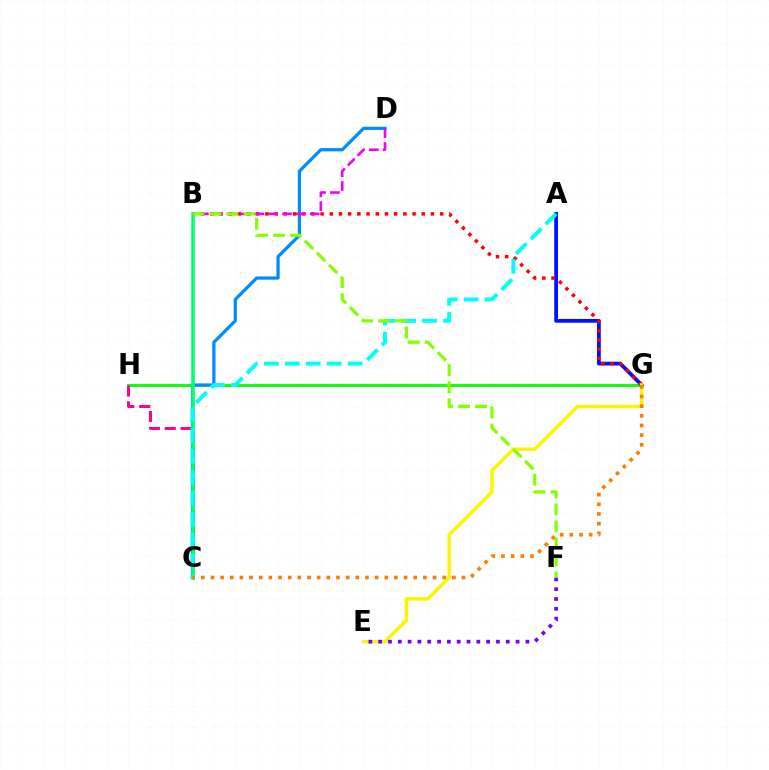{('G', 'H'): [{'color': '#08ff00', 'line_style': 'solid', 'thickness': 2.06}], ('A', 'G'): [{'color': '#0010ff', 'line_style': 'solid', 'thickness': 2.71}], ('C', 'H'): [{'color': '#ff0094', 'line_style': 'dashed', 'thickness': 2.15}], ('C', 'D'): [{'color': '#008cff', 'line_style': 'solid', 'thickness': 2.32}], ('B', 'G'): [{'color': '#ff0000', 'line_style': 'dotted', 'thickness': 2.5}], ('E', 'G'): [{'color': '#fcf500', 'line_style': 'solid', 'thickness': 2.5}], ('B', 'C'): [{'color': '#00ff74', 'line_style': 'solid', 'thickness': 2.55}], ('E', 'F'): [{'color': '#7200ff', 'line_style': 'dotted', 'thickness': 2.67}], ('B', 'D'): [{'color': '#ee00ff', 'line_style': 'dashed', 'thickness': 1.88}], ('A', 'C'): [{'color': '#00fff6', 'line_style': 'dashed', 'thickness': 2.85}], ('B', 'F'): [{'color': '#84ff00', 'line_style': 'dashed', 'thickness': 2.31}], ('C', 'G'): [{'color': '#ff7c00', 'line_style': 'dotted', 'thickness': 2.62}]}